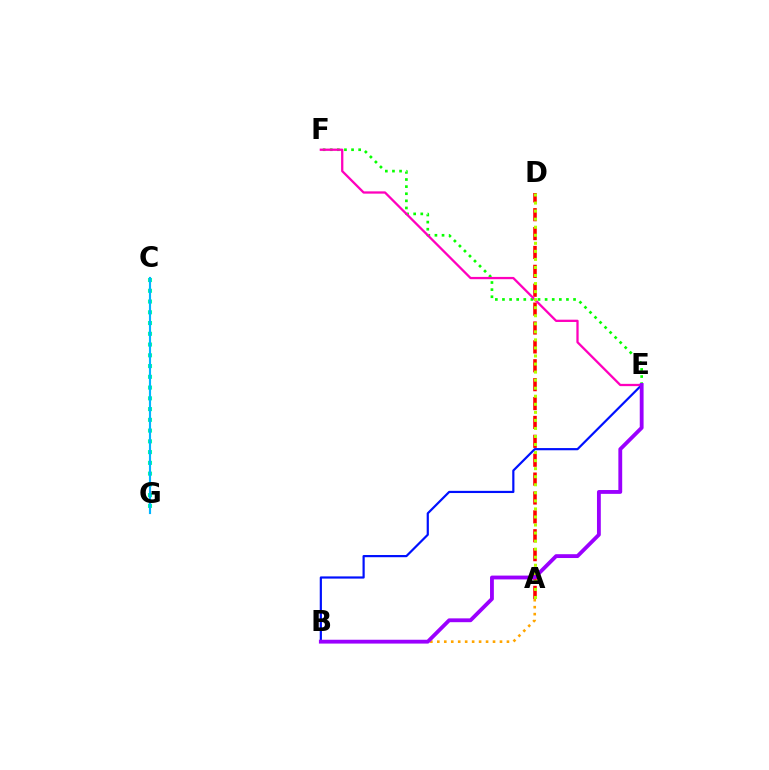{('A', 'D'): [{'color': '#ff0000', 'line_style': 'dashed', 'thickness': 2.57}, {'color': '#b3ff00', 'line_style': 'dotted', 'thickness': 2.19}], ('E', 'F'): [{'color': '#08ff00', 'line_style': 'dotted', 'thickness': 1.93}, {'color': '#ff00bd', 'line_style': 'solid', 'thickness': 1.64}], ('B', 'E'): [{'color': '#0010ff', 'line_style': 'solid', 'thickness': 1.58}, {'color': '#9b00ff', 'line_style': 'solid', 'thickness': 2.76}], ('A', 'B'): [{'color': '#ffa500', 'line_style': 'dotted', 'thickness': 1.89}], ('C', 'G'): [{'color': '#00ff9d', 'line_style': 'dotted', 'thickness': 2.92}, {'color': '#00b5ff', 'line_style': 'solid', 'thickness': 1.54}]}